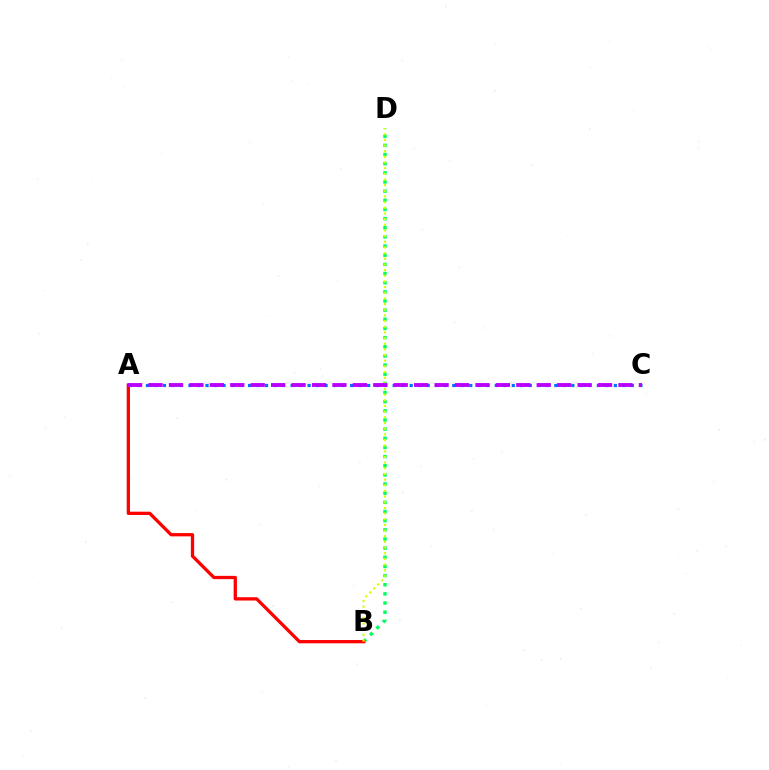{('B', 'D'): [{'color': '#00ff5c', 'line_style': 'dotted', 'thickness': 2.49}, {'color': '#d1ff00', 'line_style': 'dotted', 'thickness': 1.54}], ('A', 'B'): [{'color': '#ff0000', 'line_style': 'solid', 'thickness': 2.36}], ('A', 'C'): [{'color': '#0074ff', 'line_style': 'dotted', 'thickness': 2.31}, {'color': '#b900ff', 'line_style': 'dashed', 'thickness': 2.78}]}